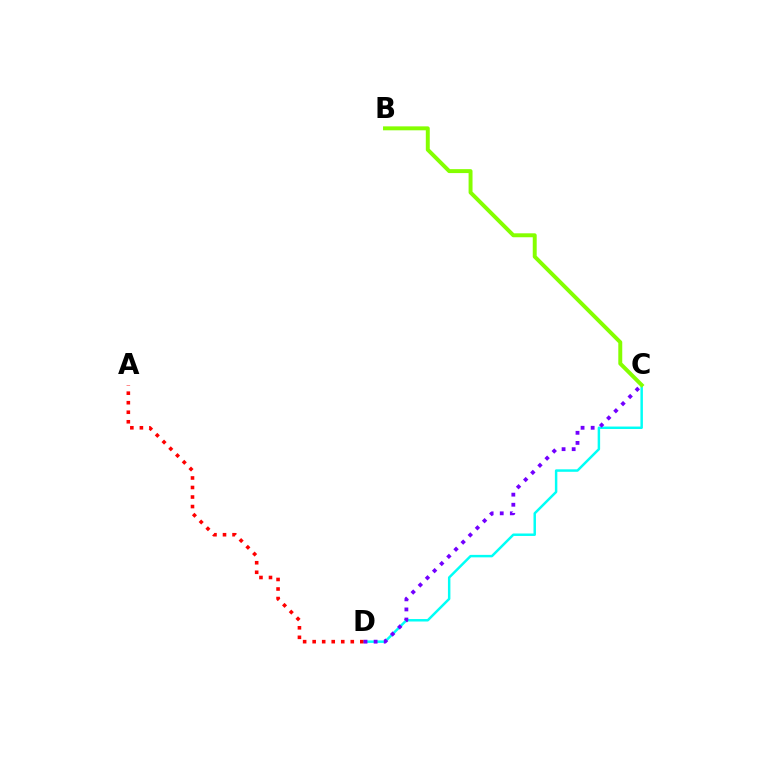{('C', 'D'): [{'color': '#00fff6', 'line_style': 'solid', 'thickness': 1.78}, {'color': '#7200ff', 'line_style': 'dotted', 'thickness': 2.74}], ('A', 'D'): [{'color': '#ff0000', 'line_style': 'dotted', 'thickness': 2.59}], ('B', 'C'): [{'color': '#84ff00', 'line_style': 'solid', 'thickness': 2.84}]}